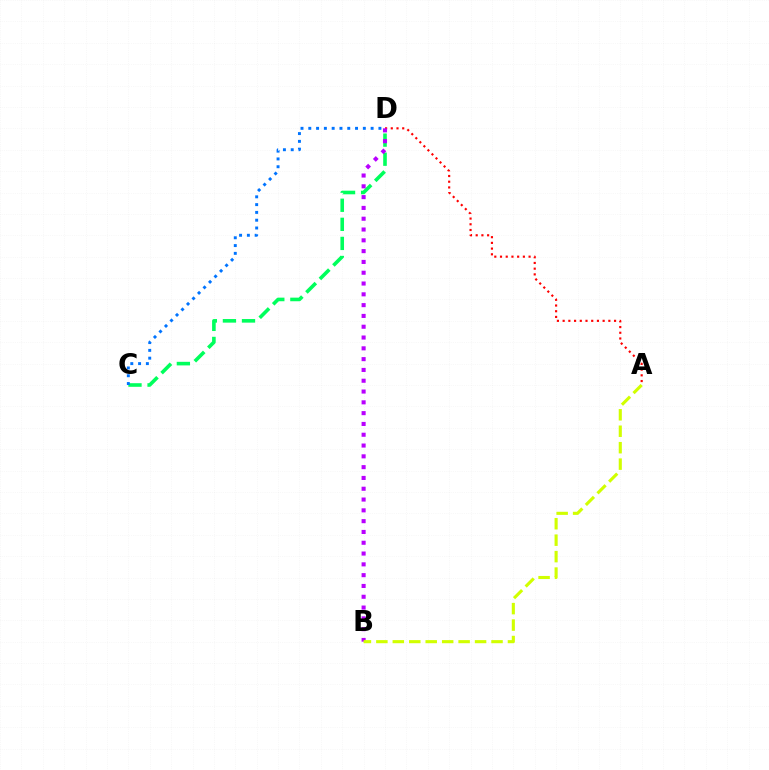{('C', 'D'): [{'color': '#00ff5c', 'line_style': 'dashed', 'thickness': 2.59}, {'color': '#0074ff', 'line_style': 'dotted', 'thickness': 2.12}], ('A', 'D'): [{'color': '#ff0000', 'line_style': 'dotted', 'thickness': 1.55}], ('B', 'D'): [{'color': '#b900ff', 'line_style': 'dotted', 'thickness': 2.93}], ('A', 'B'): [{'color': '#d1ff00', 'line_style': 'dashed', 'thickness': 2.23}]}